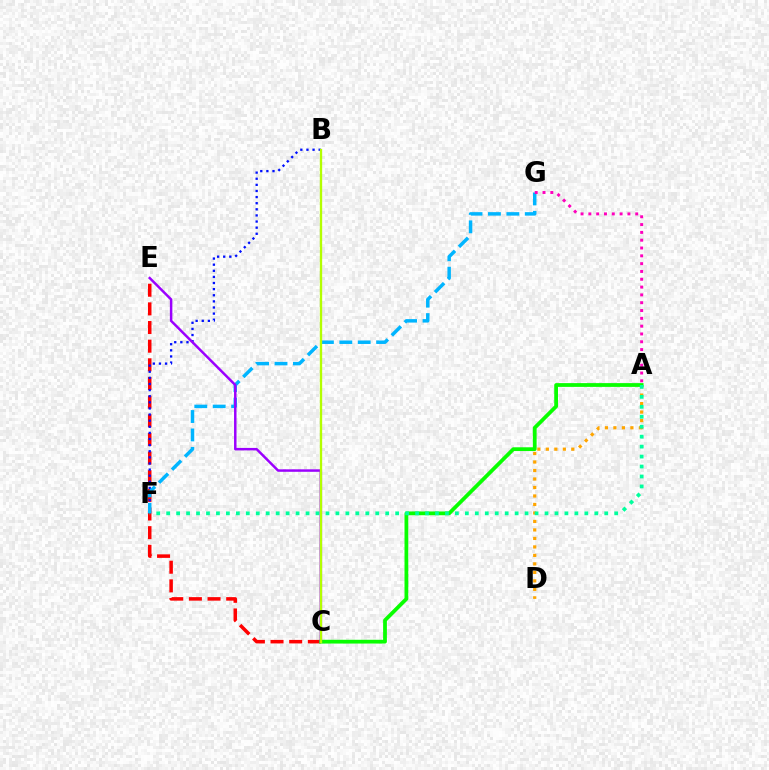{('C', 'E'): [{'color': '#ff0000', 'line_style': 'dashed', 'thickness': 2.53}, {'color': '#9b00ff', 'line_style': 'solid', 'thickness': 1.79}], ('A', 'D'): [{'color': '#ffa500', 'line_style': 'dotted', 'thickness': 2.31}], ('A', 'C'): [{'color': '#08ff00', 'line_style': 'solid', 'thickness': 2.71}], ('B', 'F'): [{'color': '#0010ff', 'line_style': 'dotted', 'thickness': 1.66}], ('F', 'G'): [{'color': '#00b5ff', 'line_style': 'dashed', 'thickness': 2.5}], ('A', 'G'): [{'color': '#ff00bd', 'line_style': 'dotted', 'thickness': 2.12}], ('A', 'F'): [{'color': '#00ff9d', 'line_style': 'dotted', 'thickness': 2.71}], ('B', 'C'): [{'color': '#b3ff00', 'line_style': 'solid', 'thickness': 1.68}]}